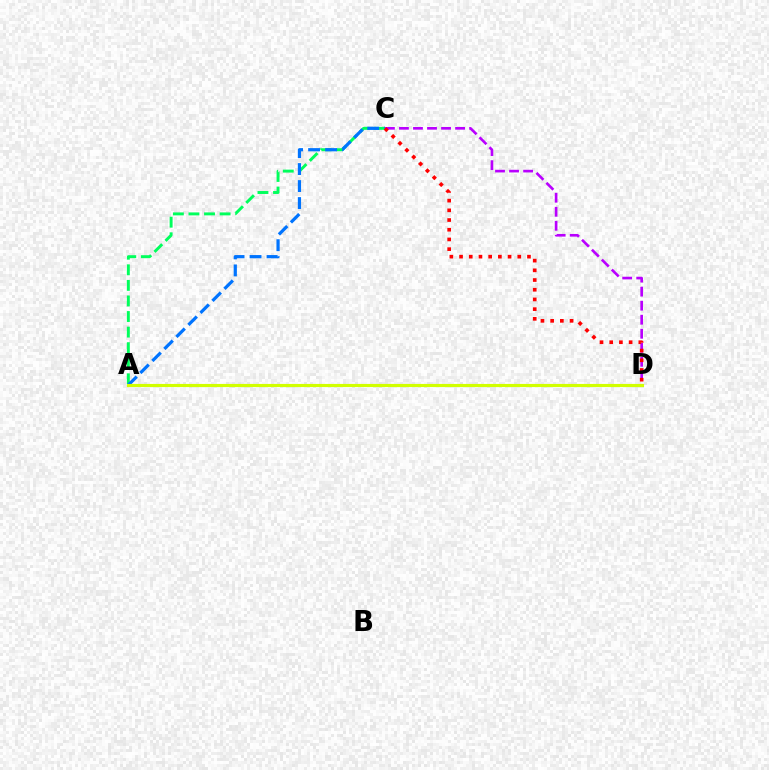{('A', 'C'): [{'color': '#00ff5c', 'line_style': 'dashed', 'thickness': 2.12}, {'color': '#0074ff', 'line_style': 'dashed', 'thickness': 2.31}], ('A', 'D'): [{'color': '#d1ff00', 'line_style': 'solid', 'thickness': 2.26}], ('C', 'D'): [{'color': '#b900ff', 'line_style': 'dashed', 'thickness': 1.91}, {'color': '#ff0000', 'line_style': 'dotted', 'thickness': 2.64}]}